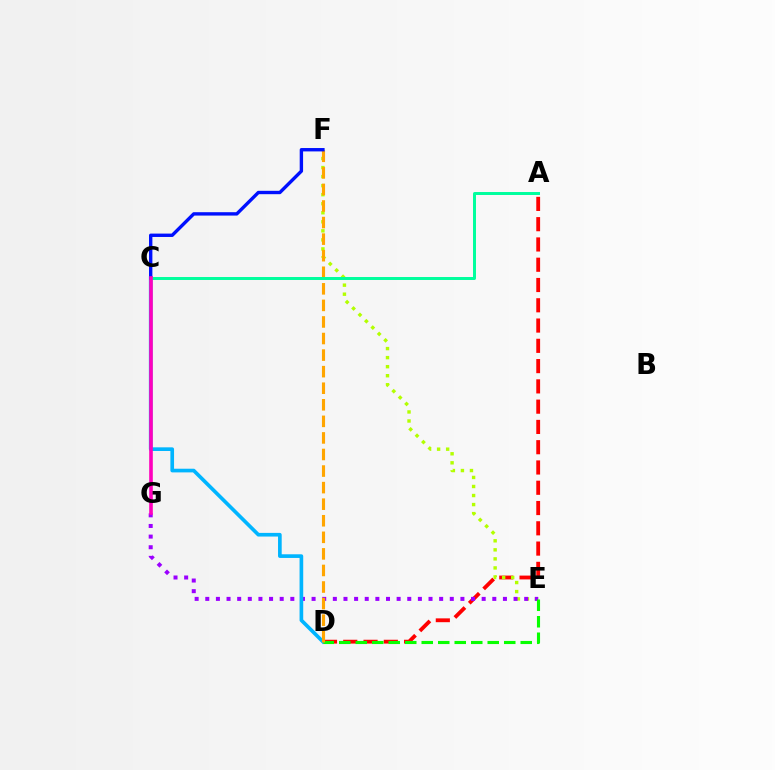{('A', 'D'): [{'color': '#ff0000', 'line_style': 'dashed', 'thickness': 2.75}], ('E', 'F'): [{'color': '#b3ff00', 'line_style': 'dotted', 'thickness': 2.46}], ('E', 'G'): [{'color': '#9b00ff', 'line_style': 'dotted', 'thickness': 2.89}], ('C', 'D'): [{'color': '#00b5ff', 'line_style': 'solid', 'thickness': 2.64}], ('D', 'E'): [{'color': '#08ff00', 'line_style': 'dashed', 'thickness': 2.24}], ('D', 'F'): [{'color': '#ffa500', 'line_style': 'dashed', 'thickness': 2.25}], ('C', 'F'): [{'color': '#0010ff', 'line_style': 'solid', 'thickness': 2.43}], ('A', 'C'): [{'color': '#00ff9d', 'line_style': 'solid', 'thickness': 2.14}], ('C', 'G'): [{'color': '#ff00bd', 'line_style': 'solid', 'thickness': 2.61}]}